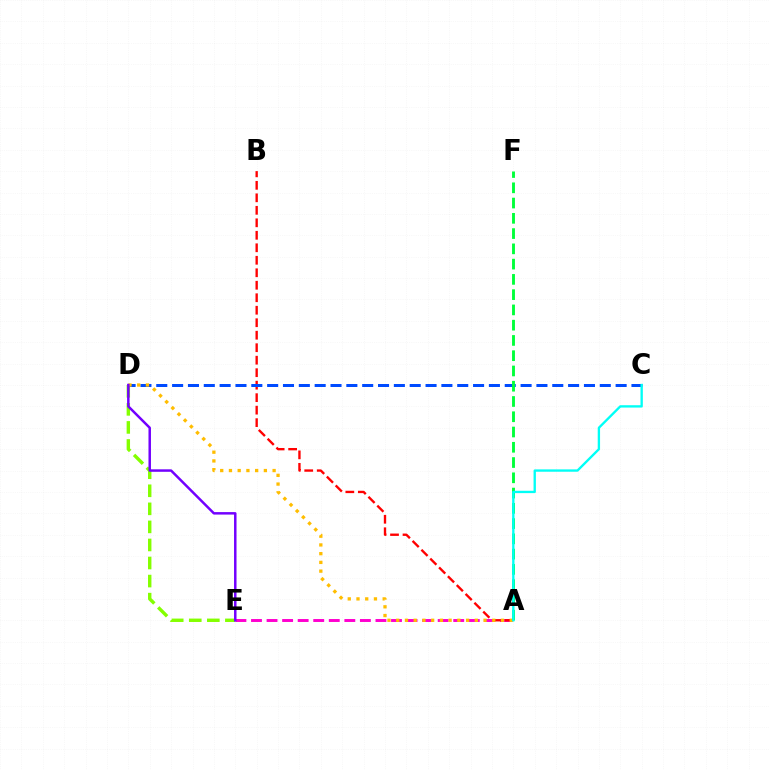{('A', 'E'): [{'color': '#ff00cf', 'line_style': 'dashed', 'thickness': 2.11}], ('A', 'B'): [{'color': '#ff0000', 'line_style': 'dashed', 'thickness': 1.7}], ('D', 'E'): [{'color': '#84ff00', 'line_style': 'dashed', 'thickness': 2.45}, {'color': '#7200ff', 'line_style': 'solid', 'thickness': 1.79}], ('C', 'D'): [{'color': '#004bff', 'line_style': 'dashed', 'thickness': 2.15}], ('A', 'D'): [{'color': '#ffbd00', 'line_style': 'dotted', 'thickness': 2.37}], ('A', 'F'): [{'color': '#00ff39', 'line_style': 'dashed', 'thickness': 2.07}], ('A', 'C'): [{'color': '#00fff6', 'line_style': 'solid', 'thickness': 1.69}]}